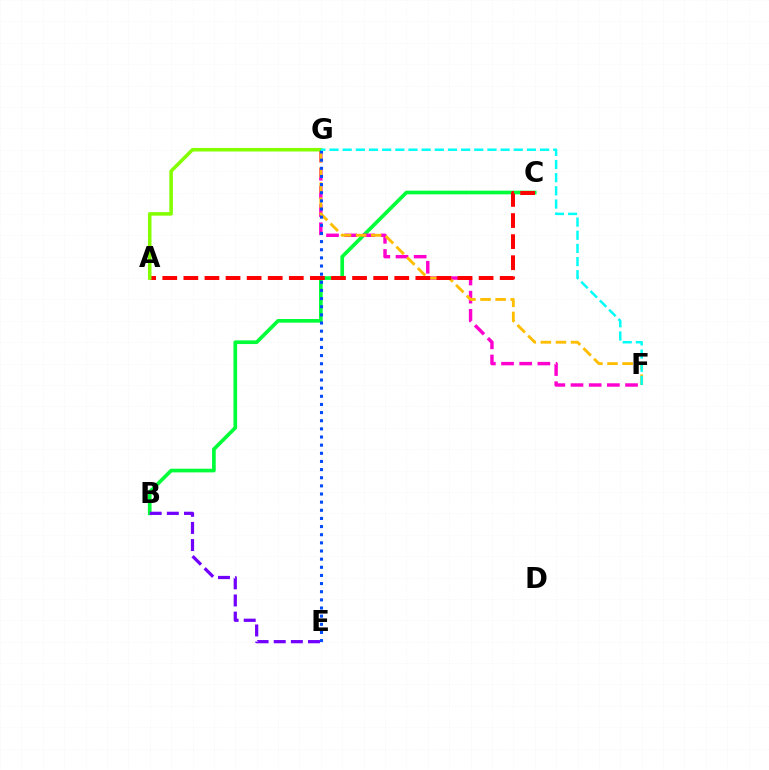{('B', 'C'): [{'color': '#00ff39', 'line_style': 'solid', 'thickness': 2.64}], ('F', 'G'): [{'color': '#ff00cf', 'line_style': 'dashed', 'thickness': 2.47}, {'color': '#ffbd00', 'line_style': 'dashed', 'thickness': 2.05}, {'color': '#00fff6', 'line_style': 'dashed', 'thickness': 1.79}], ('A', 'C'): [{'color': '#ff0000', 'line_style': 'dashed', 'thickness': 2.86}], ('B', 'E'): [{'color': '#7200ff', 'line_style': 'dashed', 'thickness': 2.33}], ('A', 'G'): [{'color': '#84ff00', 'line_style': 'solid', 'thickness': 2.56}], ('E', 'G'): [{'color': '#004bff', 'line_style': 'dotted', 'thickness': 2.21}]}